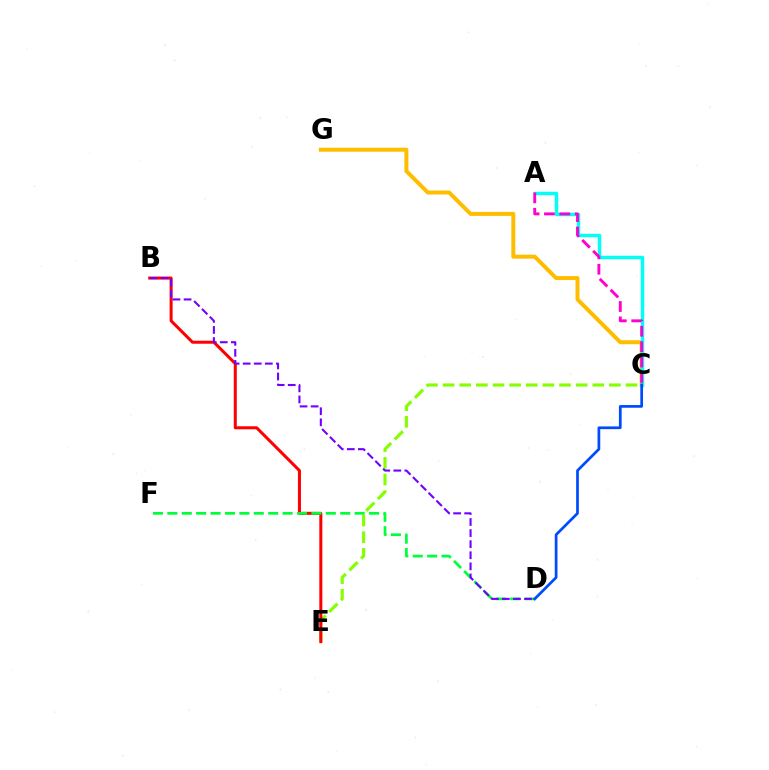{('C', 'E'): [{'color': '#84ff00', 'line_style': 'dashed', 'thickness': 2.26}], ('B', 'E'): [{'color': '#ff0000', 'line_style': 'solid', 'thickness': 2.18}], ('D', 'F'): [{'color': '#00ff39', 'line_style': 'dashed', 'thickness': 1.96}], ('C', 'G'): [{'color': '#ffbd00', 'line_style': 'solid', 'thickness': 2.88}], ('A', 'C'): [{'color': '#00fff6', 'line_style': 'solid', 'thickness': 2.48}, {'color': '#ff00cf', 'line_style': 'dashed', 'thickness': 2.09}], ('B', 'D'): [{'color': '#7200ff', 'line_style': 'dashed', 'thickness': 1.5}], ('C', 'D'): [{'color': '#004bff', 'line_style': 'solid', 'thickness': 1.96}]}